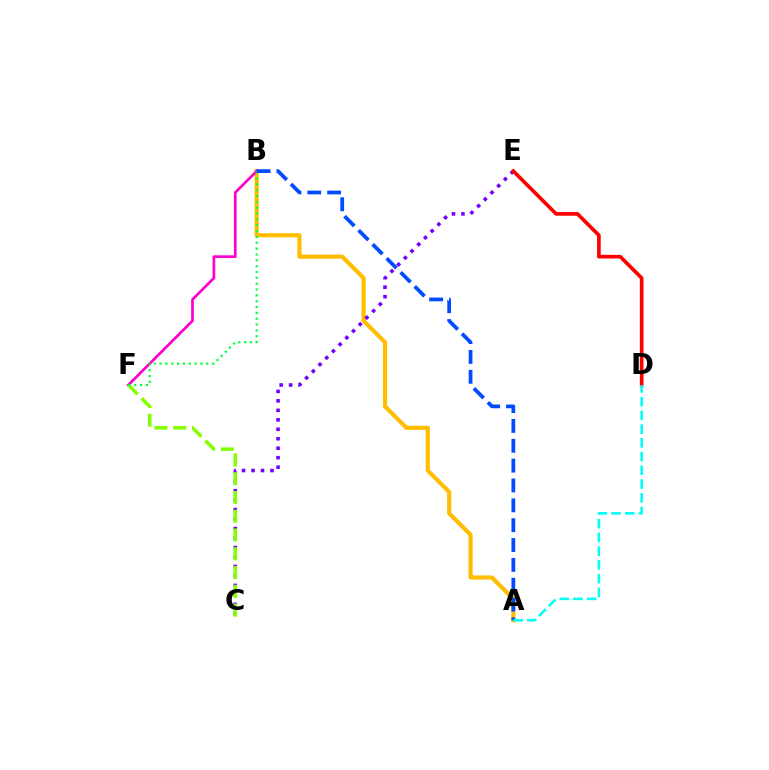{('A', 'B'): [{'color': '#ffbd00', 'line_style': 'solid', 'thickness': 2.99}, {'color': '#004bff', 'line_style': 'dashed', 'thickness': 2.7}], ('C', 'E'): [{'color': '#7200ff', 'line_style': 'dotted', 'thickness': 2.57}], ('B', 'F'): [{'color': '#ff00cf', 'line_style': 'solid', 'thickness': 1.96}, {'color': '#00ff39', 'line_style': 'dotted', 'thickness': 1.59}], ('C', 'F'): [{'color': '#84ff00', 'line_style': 'dashed', 'thickness': 2.55}], ('D', 'E'): [{'color': '#ff0000', 'line_style': 'solid', 'thickness': 2.63}], ('A', 'D'): [{'color': '#00fff6', 'line_style': 'dashed', 'thickness': 1.87}]}